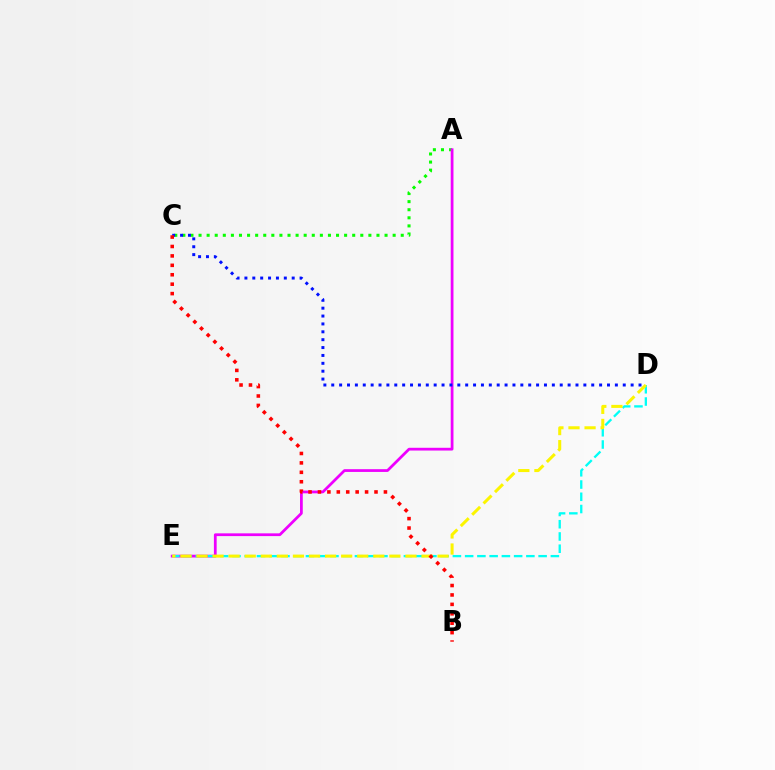{('A', 'C'): [{'color': '#08ff00', 'line_style': 'dotted', 'thickness': 2.2}], ('A', 'E'): [{'color': '#ee00ff', 'line_style': 'solid', 'thickness': 1.99}], ('D', 'E'): [{'color': '#00fff6', 'line_style': 'dashed', 'thickness': 1.66}, {'color': '#fcf500', 'line_style': 'dashed', 'thickness': 2.18}], ('C', 'D'): [{'color': '#0010ff', 'line_style': 'dotted', 'thickness': 2.14}], ('B', 'C'): [{'color': '#ff0000', 'line_style': 'dotted', 'thickness': 2.56}]}